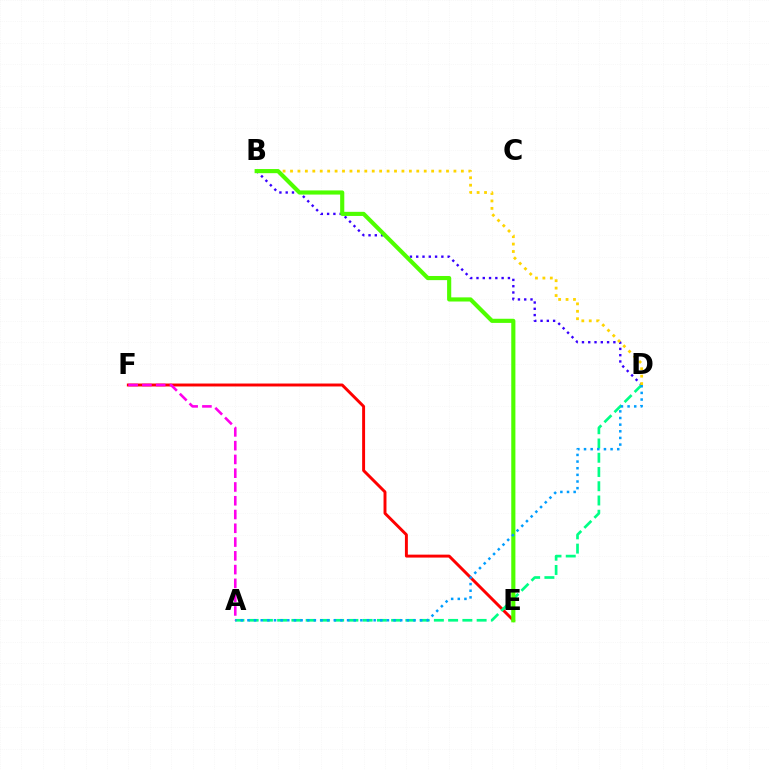{('B', 'D'): [{'color': '#3700ff', 'line_style': 'dotted', 'thickness': 1.71}, {'color': '#ffd500', 'line_style': 'dotted', 'thickness': 2.02}], ('E', 'F'): [{'color': '#ff0000', 'line_style': 'solid', 'thickness': 2.11}], ('A', 'D'): [{'color': '#00ff86', 'line_style': 'dashed', 'thickness': 1.94}, {'color': '#009eff', 'line_style': 'dotted', 'thickness': 1.8}], ('B', 'E'): [{'color': '#4fff00', 'line_style': 'solid', 'thickness': 2.98}], ('A', 'F'): [{'color': '#ff00ed', 'line_style': 'dashed', 'thickness': 1.87}]}